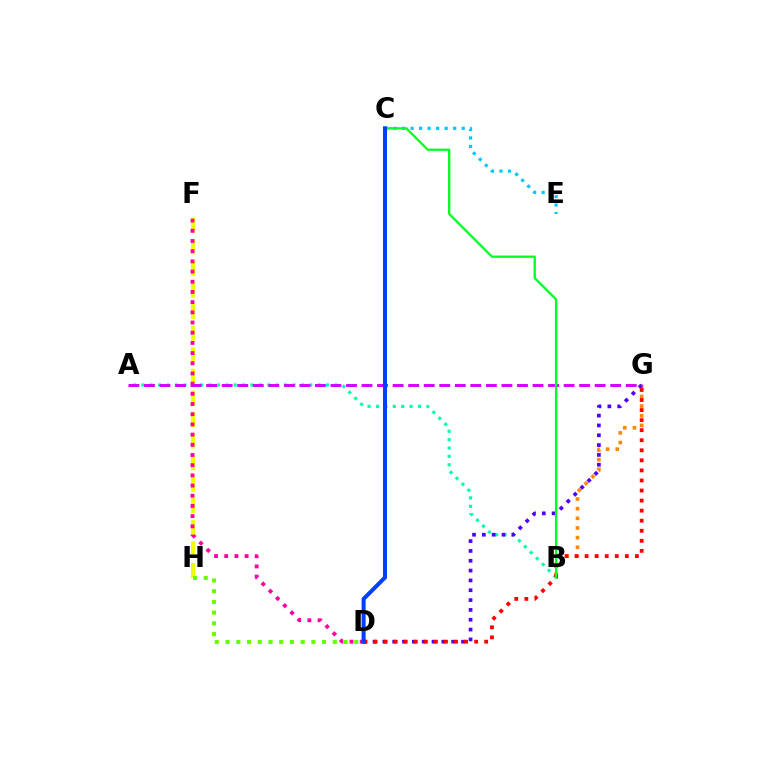{('A', 'B'): [{'color': '#00ffaf', 'line_style': 'dotted', 'thickness': 2.28}], ('B', 'G'): [{'color': '#ff8800', 'line_style': 'dotted', 'thickness': 2.62}], ('C', 'E'): [{'color': '#00c7ff', 'line_style': 'dotted', 'thickness': 2.31}], ('D', 'G'): [{'color': '#4f00ff', 'line_style': 'dotted', 'thickness': 2.67}, {'color': '#ff0000', 'line_style': 'dotted', 'thickness': 2.73}], ('F', 'H'): [{'color': '#eeff00', 'line_style': 'dashed', 'thickness': 2.93}], ('D', 'F'): [{'color': '#ff00a0', 'line_style': 'dotted', 'thickness': 2.77}], ('D', 'H'): [{'color': '#66ff00', 'line_style': 'dotted', 'thickness': 2.91}], ('A', 'G'): [{'color': '#d600ff', 'line_style': 'dashed', 'thickness': 2.11}], ('B', 'C'): [{'color': '#00ff27', 'line_style': 'solid', 'thickness': 1.65}], ('C', 'D'): [{'color': '#003fff', 'line_style': 'solid', 'thickness': 2.89}]}